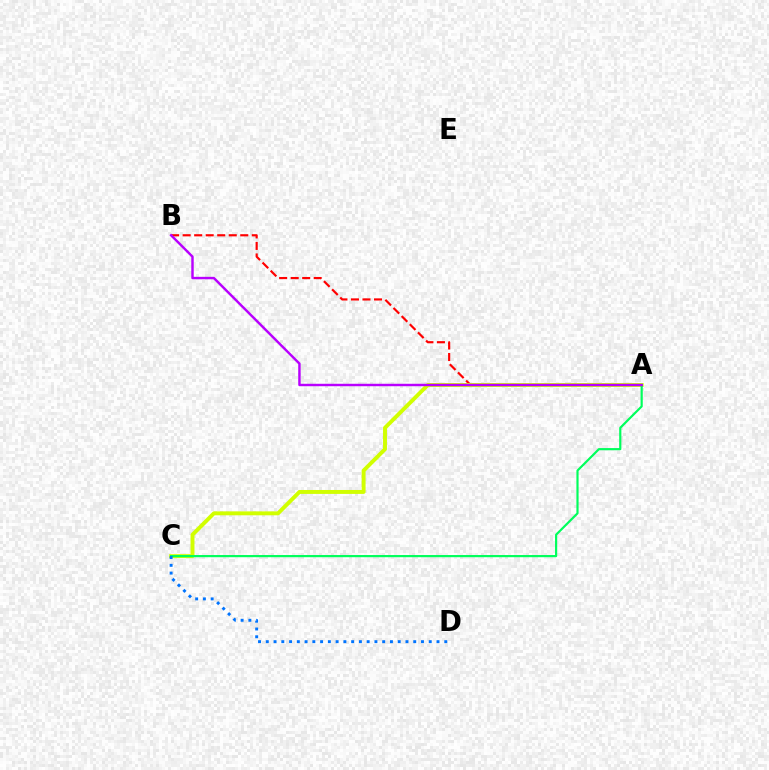{('A', 'B'): [{'color': '#ff0000', 'line_style': 'dashed', 'thickness': 1.57}, {'color': '#b900ff', 'line_style': 'solid', 'thickness': 1.75}], ('A', 'C'): [{'color': '#d1ff00', 'line_style': 'solid', 'thickness': 2.83}, {'color': '#00ff5c', 'line_style': 'solid', 'thickness': 1.57}], ('C', 'D'): [{'color': '#0074ff', 'line_style': 'dotted', 'thickness': 2.11}]}